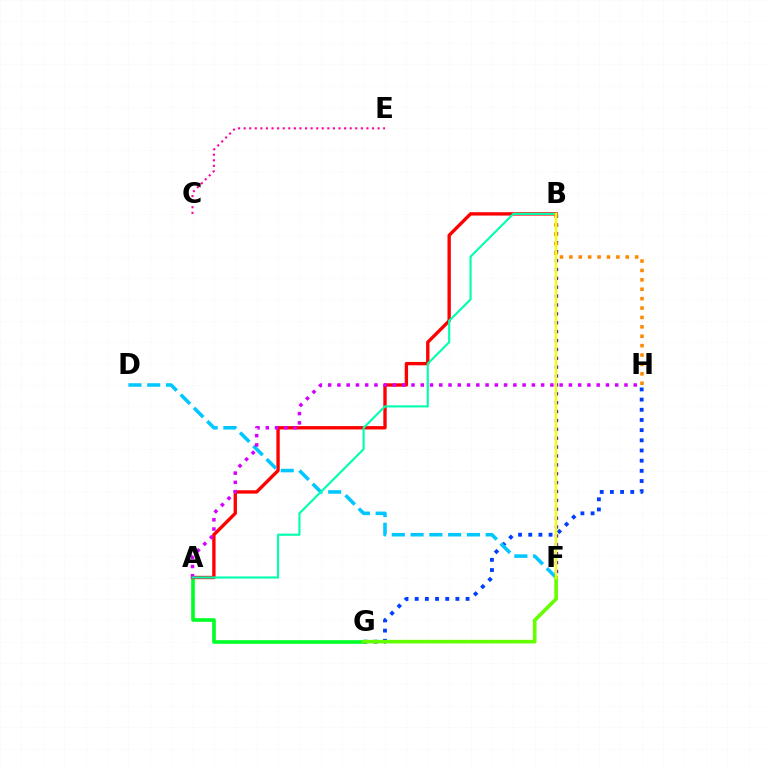{('C', 'E'): [{'color': '#ff00a0', 'line_style': 'dotted', 'thickness': 1.52}], ('A', 'G'): [{'color': '#00ff27', 'line_style': 'solid', 'thickness': 2.62}], ('G', 'H'): [{'color': '#003fff', 'line_style': 'dotted', 'thickness': 2.76}], ('A', 'B'): [{'color': '#ff0000', 'line_style': 'solid', 'thickness': 2.42}, {'color': '#00ffaf', 'line_style': 'solid', 'thickness': 1.54}], ('D', 'F'): [{'color': '#00c7ff', 'line_style': 'dashed', 'thickness': 2.55}], ('B', 'F'): [{'color': '#4f00ff', 'line_style': 'dotted', 'thickness': 2.41}, {'color': '#eeff00', 'line_style': 'solid', 'thickness': 1.7}], ('F', 'G'): [{'color': '#66ff00', 'line_style': 'solid', 'thickness': 2.62}], ('A', 'H'): [{'color': '#d600ff', 'line_style': 'dotted', 'thickness': 2.52}], ('B', 'H'): [{'color': '#ff8800', 'line_style': 'dotted', 'thickness': 2.55}]}